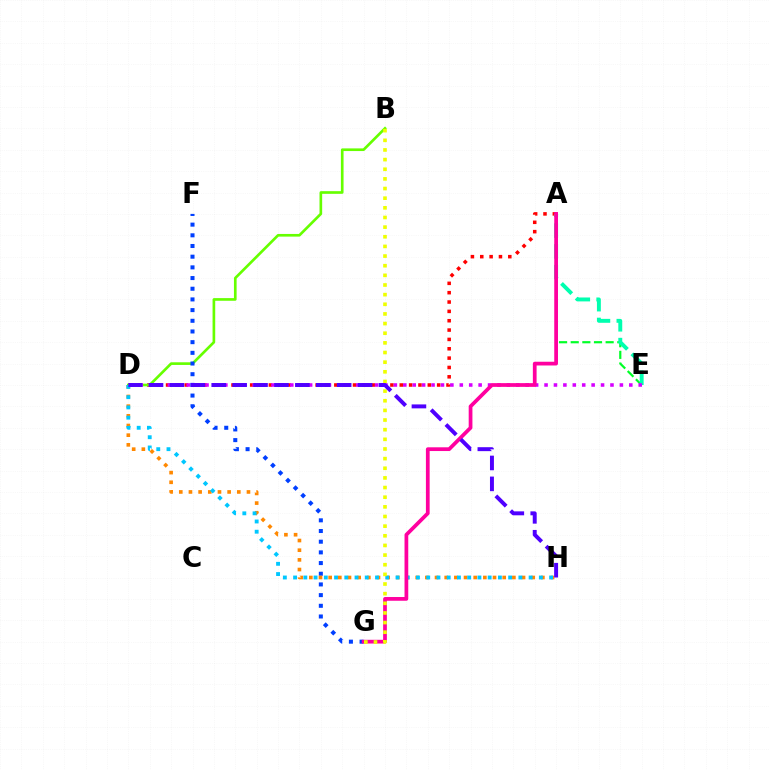{('A', 'D'): [{'color': '#ff0000', 'line_style': 'dotted', 'thickness': 2.54}], ('B', 'D'): [{'color': '#66ff00', 'line_style': 'solid', 'thickness': 1.92}], ('A', 'E'): [{'color': '#00ff27', 'line_style': 'dashed', 'thickness': 1.58}, {'color': '#00ffaf', 'line_style': 'dashed', 'thickness': 2.82}], ('D', 'E'): [{'color': '#d600ff', 'line_style': 'dotted', 'thickness': 2.56}], ('F', 'G'): [{'color': '#003fff', 'line_style': 'dotted', 'thickness': 2.9}], ('D', 'H'): [{'color': '#ff8800', 'line_style': 'dotted', 'thickness': 2.63}, {'color': '#00c7ff', 'line_style': 'dotted', 'thickness': 2.78}, {'color': '#4f00ff', 'line_style': 'dashed', 'thickness': 2.84}], ('A', 'G'): [{'color': '#ff00a0', 'line_style': 'solid', 'thickness': 2.69}], ('B', 'G'): [{'color': '#eeff00', 'line_style': 'dotted', 'thickness': 2.62}]}